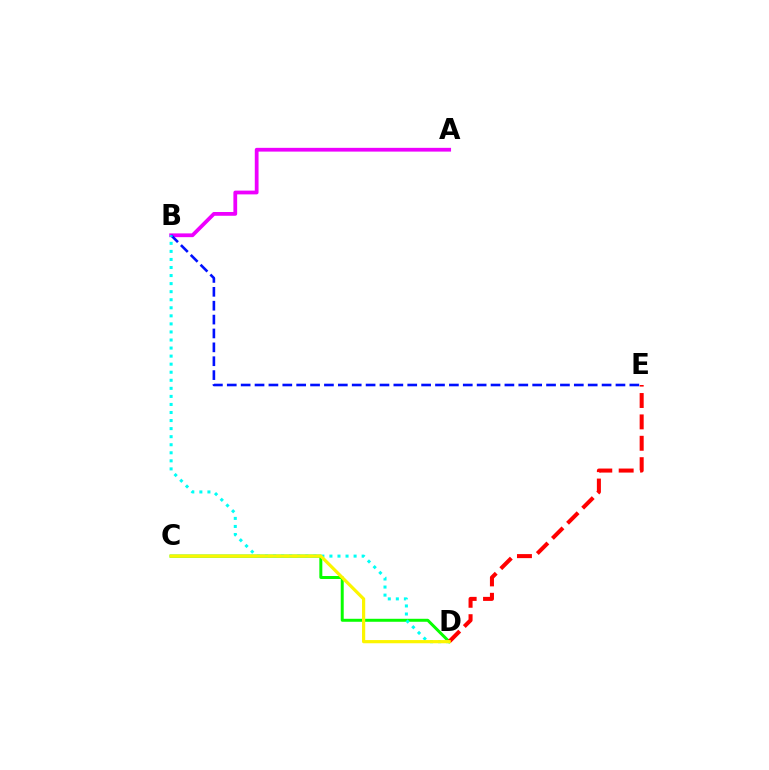{('A', 'B'): [{'color': '#ee00ff', 'line_style': 'solid', 'thickness': 2.71}], ('B', 'E'): [{'color': '#0010ff', 'line_style': 'dashed', 'thickness': 1.89}], ('C', 'D'): [{'color': '#08ff00', 'line_style': 'solid', 'thickness': 2.15}, {'color': '#fcf500', 'line_style': 'solid', 'thickness': 2.3}], ('D', 'E'): [{'color': '#ff0000', 'line_style': 'dashed', 'thickness': 2.91}], ('B', 'D'): [{'color': '#00fff6', 'line_style': 'dotted', 'thickness': 2.19}]}